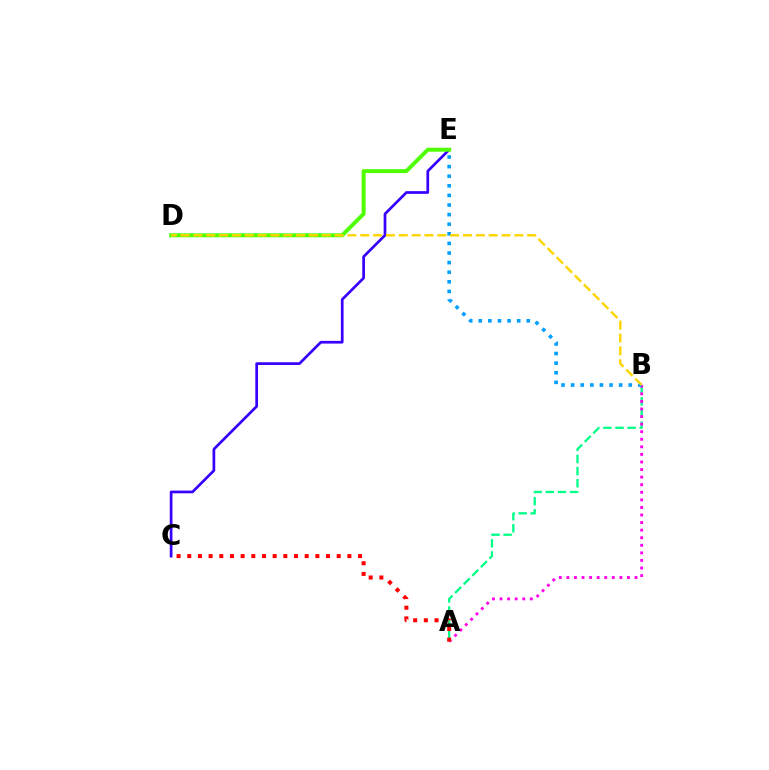{('C', 'E'): [{'color': '#3700ff', 'line_style': 'solid', 'thickness': 1.95}], ('A', 'B'): [{'color': '#00ff86', 'line_style': 'dashed', 'thickness': 1.65}, {'color': '#ff00ed', 'line_style': 'dotted', 'thickness': 2.06}], ('A', 'C'): [{'color': '#ff0000', 'line_style': 'dotted', 'thickness': 2.9}], ('D', 'E'): [{'color': '#4fff00', 'line_style': 'solid', 'thickness': 2.85}], ('B', 'E'): [{'color': '#009eff', 'line_style': 'dotted', 'thickness': 2.61}], ('B', 'D'): [{'color': '#ffd500', 'line_style': 'dashed', 'thickness': 1.74}]}